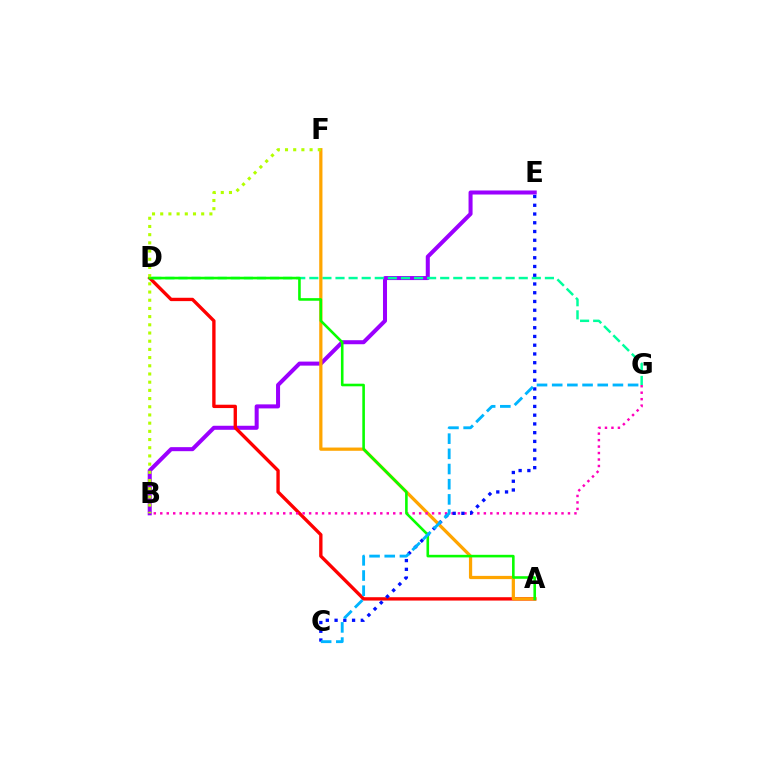{('B', 'E'): [{'color': '#9b00ff', 'line_style': 'solid', 'thickness': 2.9}], ('A', 'D'): [{'color': '#ff0000', 'line_style': 'solid', 'thickness': 2.41}, {'color': '#08ff00', 'line_style': 'solid', 'thickness': 1.87}], ('D', 'G'): [{'color': '#00ff9d', 'line_style': 'dashed', 'thickness': 1.78}], ('A', 'F'): [{'color': '#ffa500', 'line_style': 'solid', 'thickness': 2.33}], ('B', 'G'): [{'color': '#ff00bd', 'line_style': 'dotted', 'thickness': 1.76}], ('C', 'E'): [{'color': '#0010ff', 'line_style': 'dotted', 'thickness': 2.38}], ('B', 'F'): [{'color': '#b3ff00', 'line_style': 'dotted', 'thickness': 2.23}], ('C', 'G'): [{'color': '#00b5ff', 'line_style': 'dashed', 'thickness': 2.06}]}